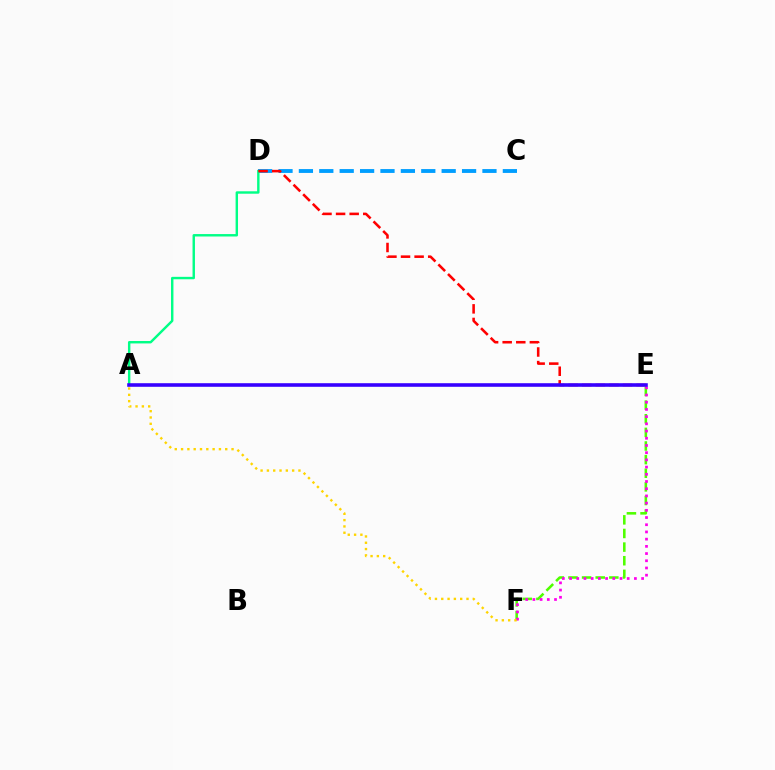{('E', 'F'): [{'color': '#4fff00', 'line_style': 'dashed', 'thickness': 1.85}, {'color': '#ff00ed', 'line_style': 'dotted', 'thickness': 1.96}], ('C', 'D'): [{'color': '#009eff', 'line_style': 'dashed', 'thickness': 2.77}], ('A', 'D'): [{'color': '#00ff86', 'line_style': 'solid', 'thickness': 1.74}], ('A', 'F'): [{'color': '#ffd500', 'line_style': 'dotted', 'thickness': 1.71}], ('D', 'E'): [{'color': '#ff0000', 'line_style': 'dashed', 'thickness': 1.85}], ('A', 'E'): [{'color': '#3700ff', 'line_style': 'solid', 'thickness': 2.58}]}